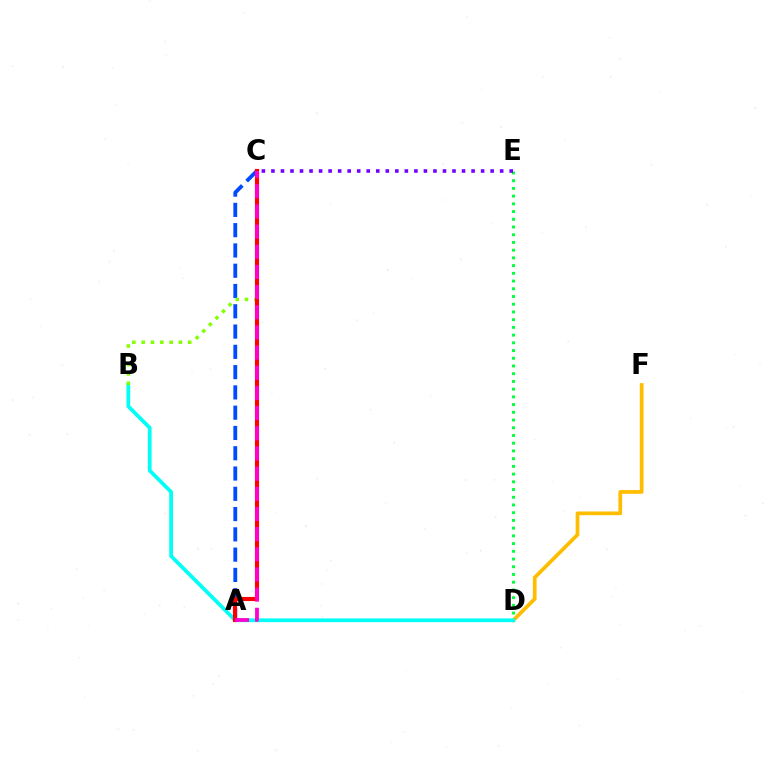{('D', 'E'): [{'color': '#00ff39', 'line_style': 'dotted', 'thickness': 2.1}], ('C', 'E'): [{'color': '#7200ff', 'line_style': 'dotted', 'thickness': 2.59}], ('D', 'F'): [{'color': '#ffbd00', 'line_style': 'solid', 'thickness': 2.69}], ('A', 'C'): [{'color': '#004bff', 'line_style': 'dashed', 'thickness': 2.75}, {'color': '#ff0000', 'line_style': 'solid', 'thickness': 2.98}, {'color': '#ff00cf', 'line_style': 'dashed', 'thickness': 2.74}], ('B', 'D'): [{'color': '#00fff6', 'line_style': 'solid', 'thickness': 2.7}], ('B', 'C'): [{'color': '#84ff00', 'line_style': 'dotted', 'thickness': 2.53}]}